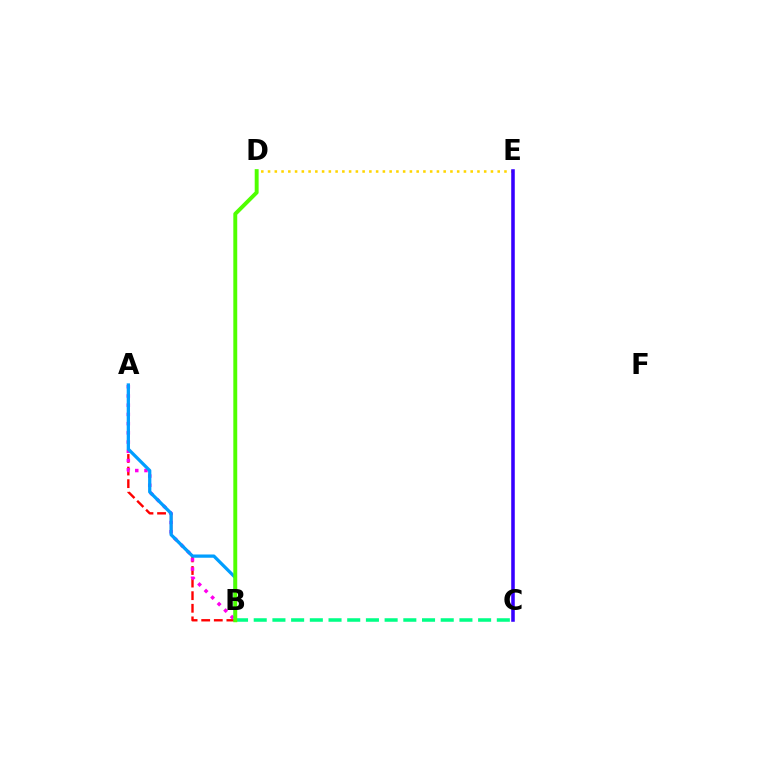{('A', 'B'): [{'color': '#ff0000', 'line_style': 'dashed', 'thickness': 1.71}, {'color': '#ff00ed', 'line_style': 'dotted', 'thickness': 2.51}, {'color': '#009eff', 'line_style': 'solid', 'thickness': 2.34}], ('D', 'E'): [{'color': '#ffd500', 'line_style': 'dotted', 'thickness': 1.84}], ('B', 'C'): [{'color': '#00ff86', 'line_style': 'dashed', 'thickness': 2.54}], ('B', 'D'): [{'color': '#4fff00', 'line_style': 'solid', 'thickness': 2.82}], ('C', 'E'): [{'color': '#3700ff', 'line_style': 'solid', 'thickness': 2.56}]}